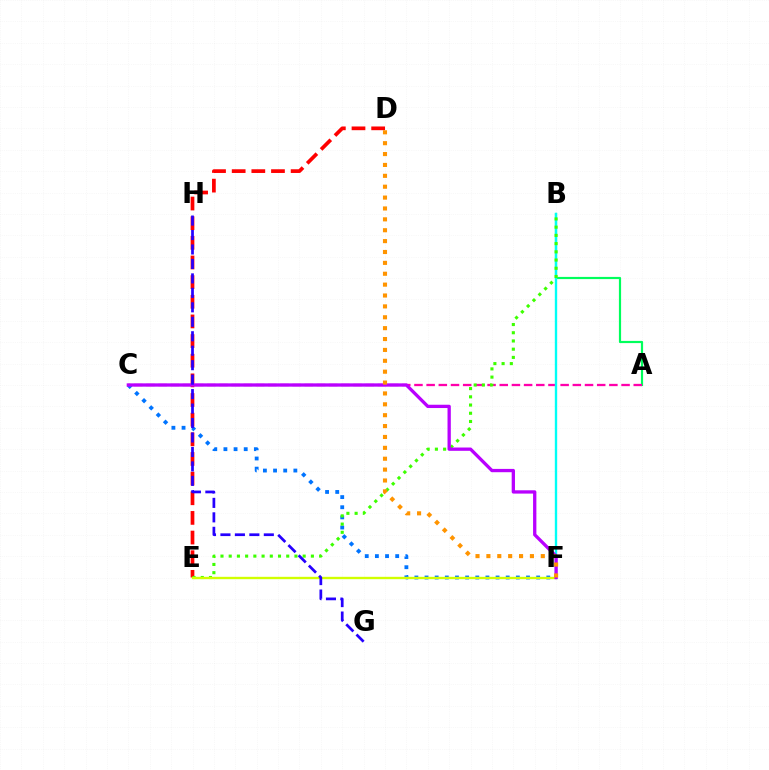{('A', 'B'): [{'color': '#00ff5c', 'line_style': 'solid', 'thickness': 1.57}], ('A', 'C'): [{'color': '#ff00ac', 'line_style': 'dashed', 'thickness': 1.66}], ('C', 'F'): [{'color': '#0074ff', 'line_style': 'dotted', 'thickness': 2.76}, {'color': '#b900ff', 'line_style': 'solid', 'thickness': 2.38}], ('B', 'F'): [{'color': '#00fff6', 'line_style': 'solid', 'thickness': 1.7}], ('D', 'E'): [{'color': '#ff0000', 'line_style': 'dashed', 'thickness': 2.67}], ('B', 'E'): [{'color': '#3dff00', 'line_style': 'dotted', 'thickness': 2.23}], ('E', 'F'): [{'color': '#d1ff00', 'line_style': 'solid', 'thickness': 1.7}], ('G', 'H'): [{'color': '#2500ff', 'line_style': 'dashed', 'thickness': 1.96}], ('D', 'F'): [{'color': '#ff9400', 'line_style': 'dotted', 'thickness': 2.96}]}